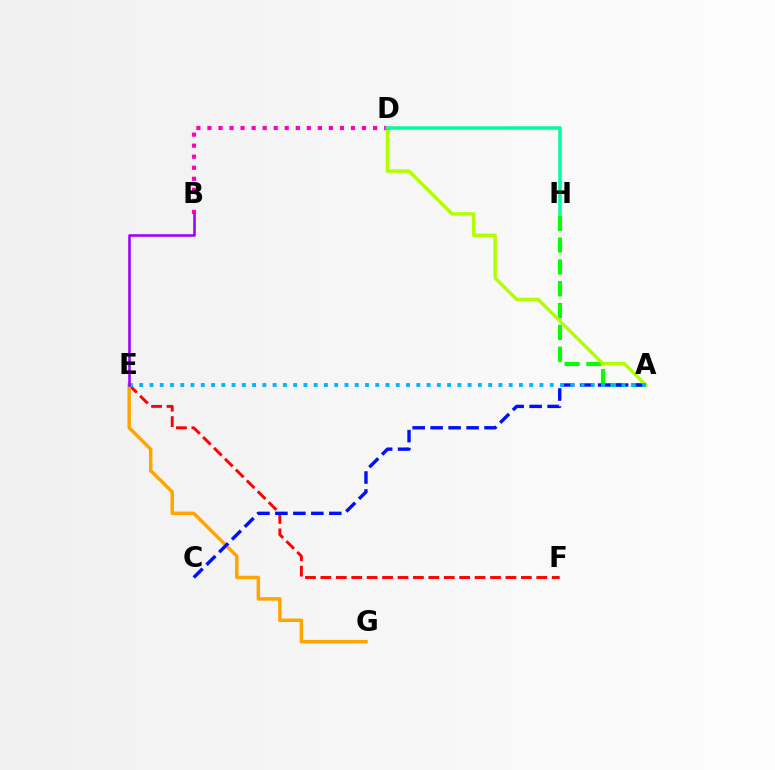{('E', 'F'): [{'color': '#ff0000', 'line_style': 'dashed', 'thickness': 2.09}], ('E', 'G'): [{'color': '#ffa500', 'line_style': 'solid', 'thickness': 2.51}], ('A', 'H'): [{'color': '#08ff00', 'line_style': 'dashed', 'thickness': 2.97}], ('A', 'C'): [{'color': '#0010ff', 'line_style': 'dashed', 'thickness': 2.44}], ('A', 'D'): [{'color': '#b3ff00', 'line_style': 'solid', 'thickness': 2.51}], ('A', 'E'): [{'color': '#00b5ff', 'line_style': 'dotted', 'thickness': 2.79}], ('B', 'D'): [{'color': '#ff00bd', 'line_style': 'dotted', 'thickness': 3.0}], ('B', 'E'): [{'color': '#9b00ff', 'line_style': 'solid', 'thickness': 1.86}], ('D', 'H'): [{'color': '#00ff9d', 'line_style': 'solid', 'thickness': 2.52}]}